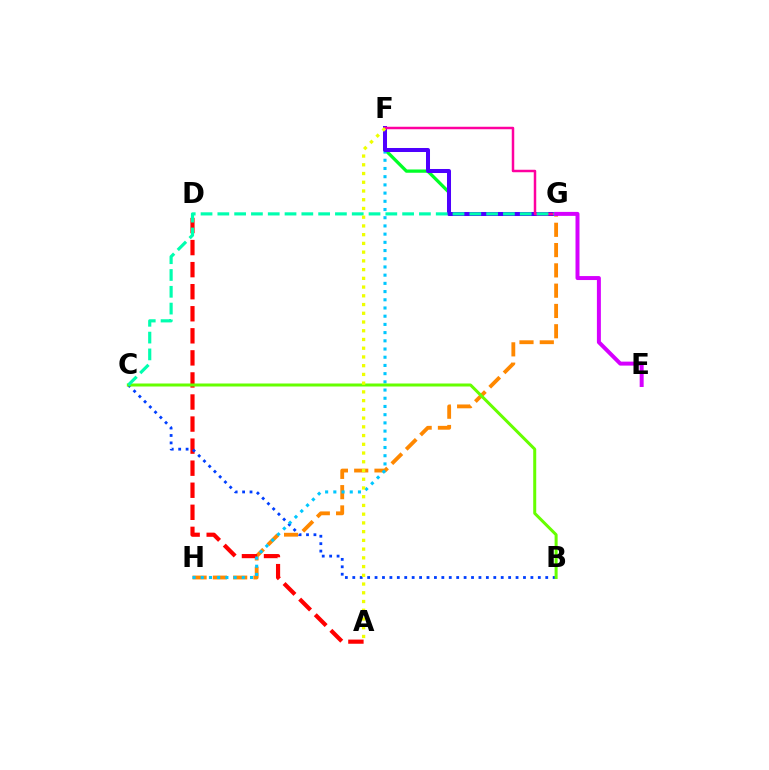{('G', 'H'): [{'color': '#ff8800', 'line_style': 'dashed', 'thickness': 2.76}], ('A', 'D'): [{'color': '#ff0000', 'line_style': 'dashed', 'thickness': 3.0}], ('B', 'C'): [{'color': '#003fff', 'line_style': 'dotted', 'thickness': 2.02}, {'color': '#66ff00', 'line_style': 'solid', 'thickness': 2.17}], ('F', 'G'): [{'color': '#00ff27', 'line_style': 'solid', 'thickness': 2.35}, {'color': '#4f00ff', 'line_style': 'solid', 'thickness': 2.89}, {'color': '#ff00a0', 'line_style': 'solid', 'thickness': 1.79}], ('F', 'H'): [{'color': '#00c7ff', 'line_style': 'dotted', 'thickness': 2.23}], ('C', 'G'): [{'color': '#00ffaf', 'line_style': 'dashed', 'thickness': 2.28}], ('E', 'G'): [{'color': '#d600ff', 'line_style': 'solid', 'thickness': 2.86}], ('A', 'F'): [{'color': '#eeff00', 'line_style': 'dotted', 'thickness': 2.37}]}